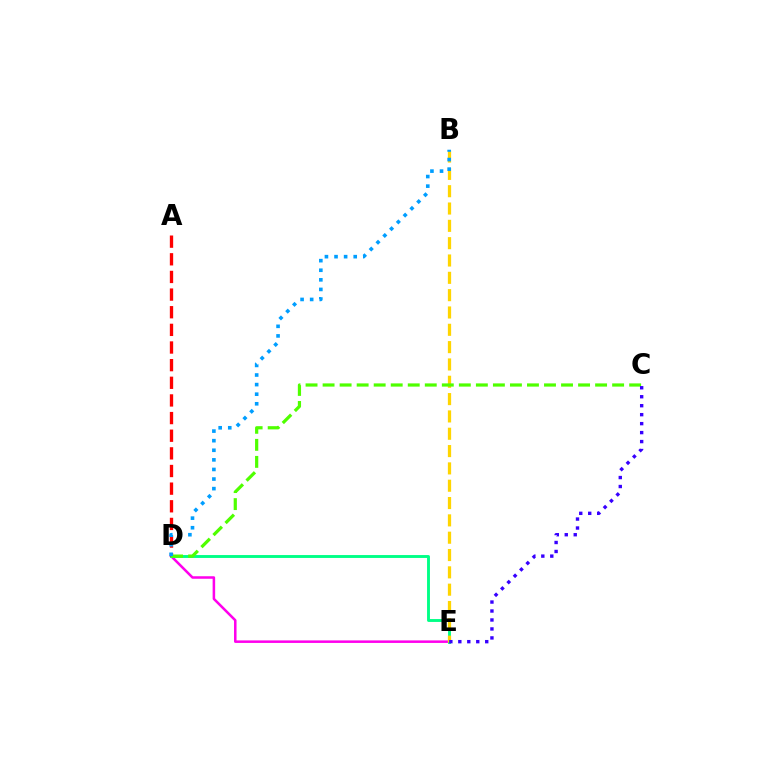{('D', 'E'): [{'color': '#ff00ed', 'line_style': 'solid', 'thickness': 1.82}, {'color': '#00ff86', 'line_style': 'solid', 'thickness': 2.08}], ('B', 'E'): [{'color': '#ffd500', 'line_style': 'dashed', 'thickness': 2.35}], ('A', 'D'): [{'color': '#ff0000', 'line_style': 'dashed', 'thickness': 2.4}], ('C', 'D'): [{'color': '#4fff00', 'line_style': 'dashed', 'thickness': 2.31}], ('C', 'E'): [{'color': '#3700ff', 'line_style': 'dotted', 'thickness': 2.44}], ('B', 'D'): [{'color': '#009eff', 'line_style': 'dotted', 'thickness': 2.61}]}